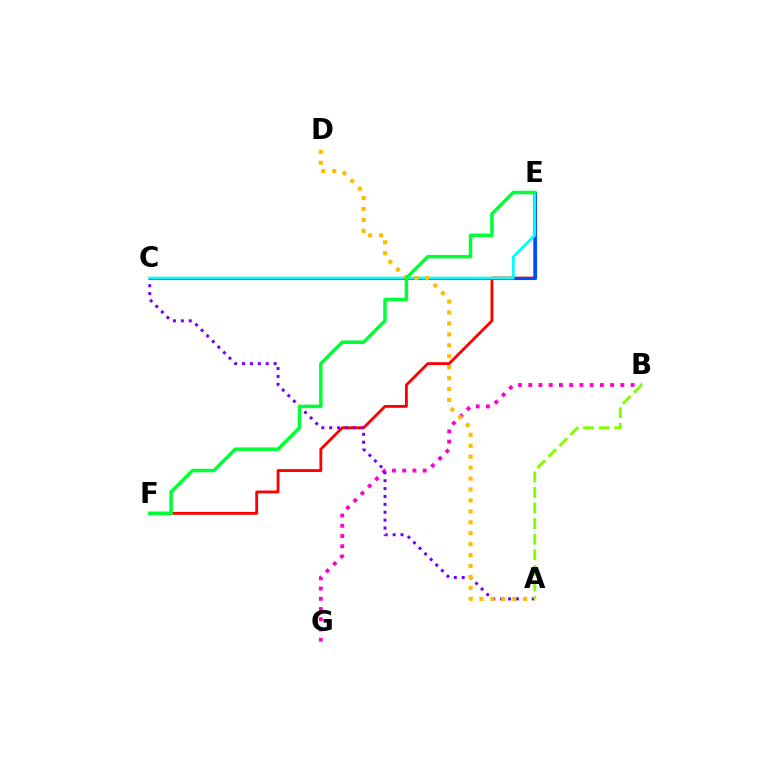{('E', 'F'): [{'color': '#ff0000', 'line_style': 'solid', 'thickness': 2.04}, {'color': '#00ff39', 'line_style': 'solid', 'thickness': 2.52}], ('B', 'G'): [{'color': '#ff00cf', 'line_style': 'dotted', 'thickness': 2.78}], ('C', 'E'): [{'color': '#004bff', 'line_style': 'solid', 'thickness': 2.21}, {'color': '#00fff6', 'line_style': 'solid', 'thickness': 1.93}], ('A', 'C'): [{'color': '#7200ff', 'line_style': 'dotted', 'thickness': 2.14}], ('A', 'D'): [{'color': '#ffbd00', 'line_style': 'dotted', 'thickness': 2.97}], ('A', 'B'): [{'color': '#84ff00', 'line_style': 'dashed', 'thickness': 2.12}]}